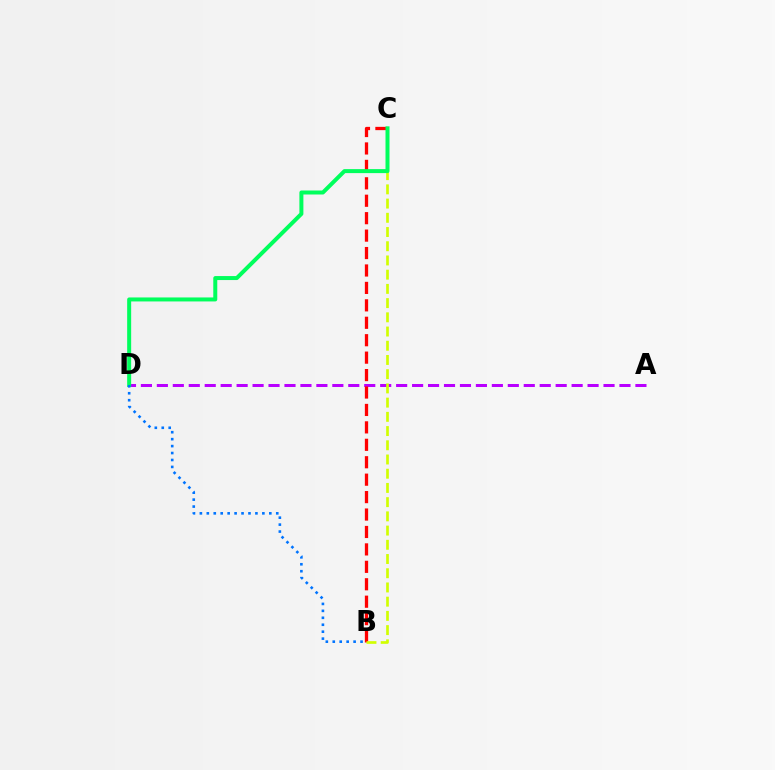{('A', 'D'): [{'color': '#b900ff', 'line_style': 'dashed', 'thickness': 2.17}], ('B', 'C'): [{'color': '#ff0000', 'line_style': 'dashed', 'thickness': 2.37}, {'color': '#d1ff00', 'line_style': 'dashed', 'thickness': 1.93}], ('C', 'D'): [{'color': '#00ff5c', 'line_style': 'solid', 'thickness': 2.88}], ('B', 'D'): [{'color': '#0074ff', 'line_style': 'dotted', 'thickness': 1.89}]}